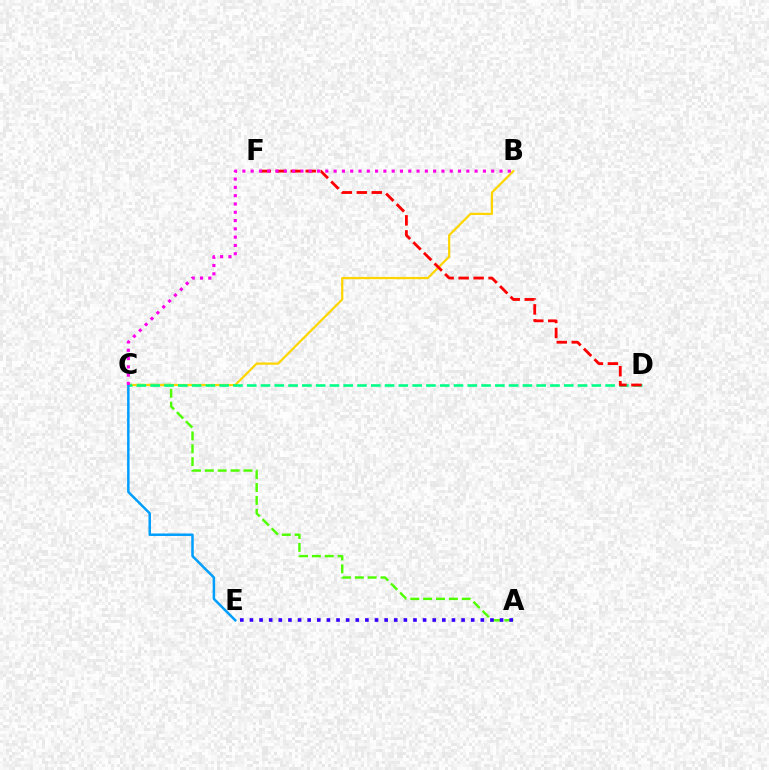{('A', 'C'): [{'color': '#4fff00', 'line_style': 'dashed', 'thickness': 1.75}], ('B', 'C'): [{'color': '#ffd500', 'line_style': 'solid', 'thickness': 1.6}, {'color': '#ff00ed', 'line_style': 'dotted', 'thickness': 2.25}], ('C', 'D'): [{'color': '#00ff86', 'line_style': 'dashed', 'thickness': 1.87}], ('C', 'E'): [{'color': '#009eff', 'line_style': 'solid', 'thickness': 1.79}], ('A', 'E'): [{'color': '#3700ff', 'line_style': 'dotted', 'thickness': 2.61}], ('D', 'F'): [{'color': '#ff0000', 'line_style': 'dashed', 'thickness': 2.04}]}